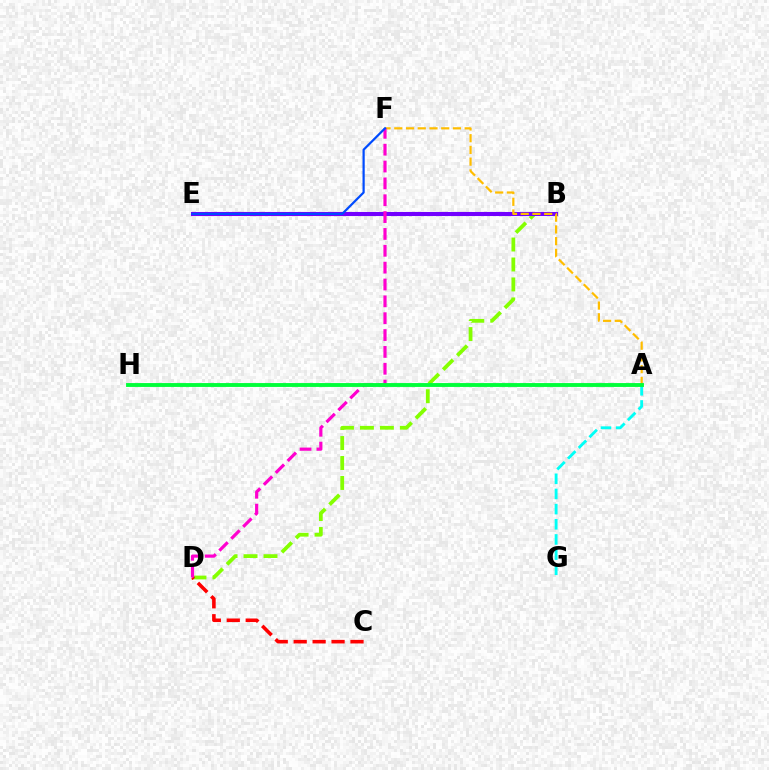{('B', 'D'): [{'color': '#84ff00', 'line_style': 'dashed', 'thickness': 2.71}], ('B', 'E'): [{'color': '#7200ff', 'line_style': 'solid', 'thickness': 2.93}], ('A', 'F'): [{'color': '#ffbd00', 'line_style': 'dashed', 'thickness': 1.59}], ('C', 'D'): [{'color': '#ff0000', 'line_style': 'dashed', 'thickness': 2.57}], ('D', 'F'): [{'color': '#ff00cf', 'line_style': 'dashed', 'thickness': 2.29}], ('A', 'G'): [{'color': '#00fff6', 'line_style': 'dashed', 'thickness': 2.06}], ('A', 'H'): [{'color': '#00ff39', 'line_style': 'solid', 'thickness': 2.79}], ('E', 'F'): [{'color': '#004bff', 'line_style': 'solid', 'thickness': 1.59}]}